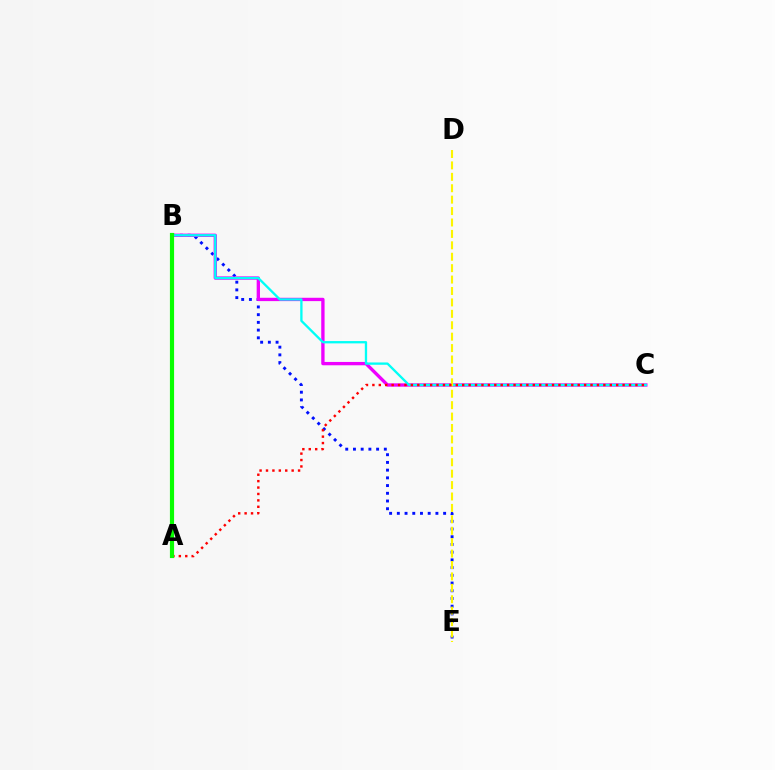{('B', 'E'): [{'color': '#0010ff', 'line_style': 'dotted', 'thickness': 2.1}], ('B', 'C'): [{'color': '#ee00ff', 'line_style': 'solid', 'thickness': 2.4}, {'color': '#00fff6', 'line_style': 'solid', 'thickness': 1.67}], ('D', 'E'): [{'color': '#fcf500', 'line_style': 'dashed', 'thickness': 1.55}], ('A', 'C'): [{'color': '#ff0000', 'line_style': 'dotted', 'thickness': 1.74}], ('A', 'B'): [{'color': '#08ff00', 'line_style': 'solid', 'thickness': 3.0}]}